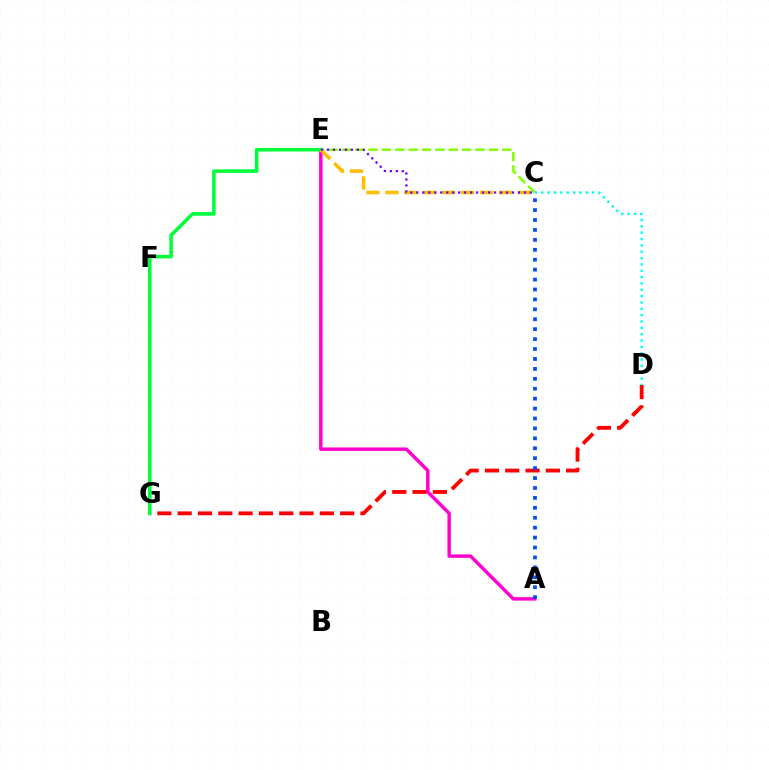{('D', 'G'): [{'color': '#ff0000', 'line_style': 'dashed', 'thickness': 2.76}], ('A', 'E'): [{'color': '#ff00cf', 'line_style': 'solid', 'thickness': 2.48}], ('C', 'E'): [{'color': '#84ff00', 'line_style': 'dashed', 'thickness': 1.82}, {'color': '#ffbd00', 'line_style': 'dashed', 'thickness': 2.57}, {'color': '#7200ff', 'line_style': 'dotted', 'thickness': 1.62}], ('C', 'D'): [{'color': '#00fff6', 'line_style': 'dotted', 'thickness': 1.73}], ('A', 'C'): [{'color': '#004bff', 'line_style': 'dotted', 'thickness': 2.7}], ('E', 'G'): [{'color': '#00ff39', 'line_style': 'solid', 'thickness': 2.56}]}